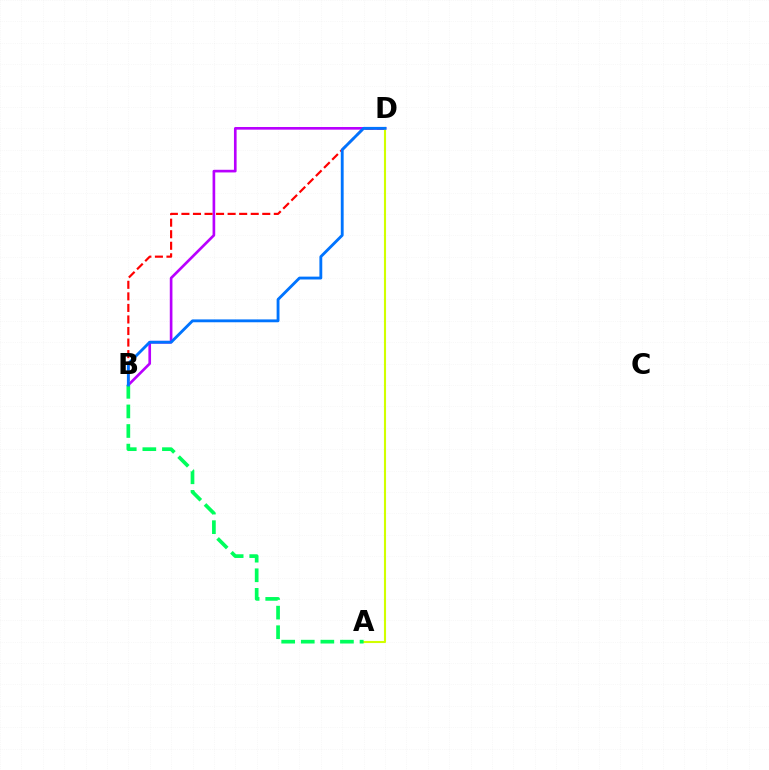{('B', 'D'): [{'color': '#b900ff', 'line_style': 'solid', 'thickness': 1.91}, {'color': '#ff0000', 'line_style': 'dashed', 'thickness': 1.57}, {'color': '#0074ff', 'line_style': 'solid', 'thickness': 2.06}], ('A', 'D'): [{'color': '#d1ff00', 'line_style': 'solid', 'thickness': 1.52}], ('A', 'B'): [{'color': '#00ff5c', 'line_style': 'dashed', 'thickness': 2.66}]}